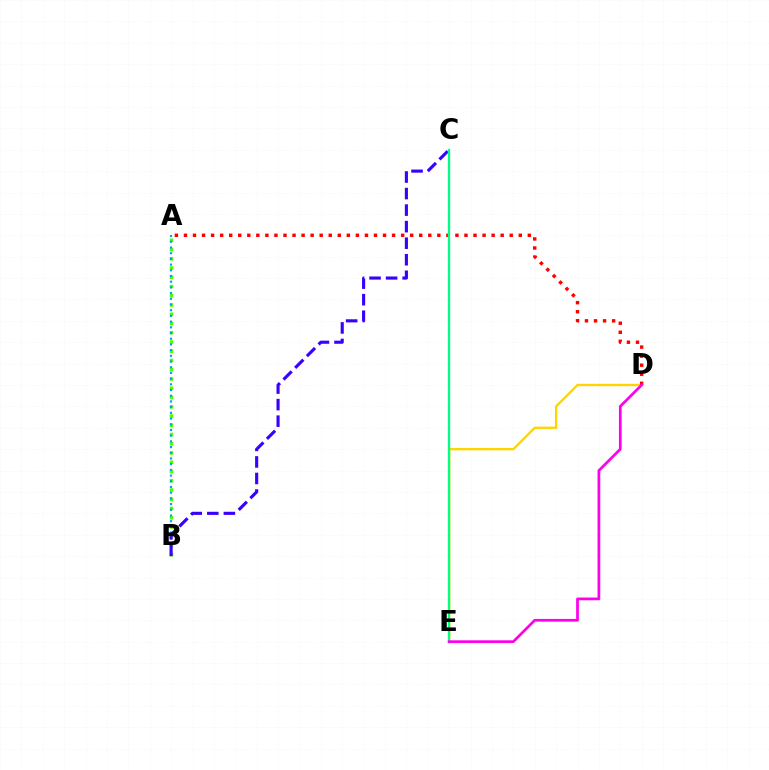{('A', 'B'): [{'color': '#4fff00', 'line_style': 'dotted', 'thickness': 2.51}, {'color': '#009eff', 'line_style': 'dotted', 'thickness': 1.55}], ('D', 'E'): [{'color': '#ffd500', 'line_style': 'solid', 'thickness': 1.68}, {'color': '#ff00ed', 'line_style': 'solid', 'thickness': 1.97}], ('A', 'D'): [{'color': '#ff0000', 'line_style': 'dotted', 'thickness': 2.46}], ('B', 'C'): [{'color': '#3700ff', 'line_style': 'dashed', 'thickness': 2.25}], ('C', 'E'): [{'color': '#00ff86', 'line_style': 'solid', 'thickness': 1.67}]}